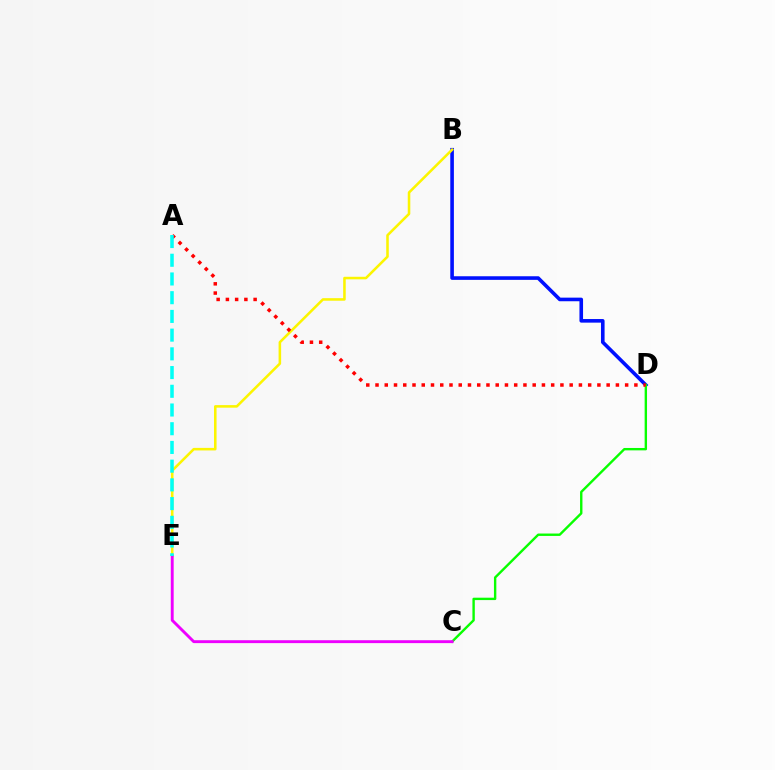{('B', 'D'): [{'color': '#0010ff', 'line_style': 'solid', 'thickness': 2.6}], ('C', 'D'): [{'color': '#08ff00', 'line_style': 'solid', 'thickness': 1.72}], ('B', 'E'): [{'color': '#fcf500', 'line_style': 'solid', 'thickness': 1.84}], ('C', 'E'): [{'color': '#ee00ff', 'line_style': 'solid', 'thickness': 2.08}], ('A', 'D'): [{'color': '#ff0000', 'line_style': 'dotted', 'thickness': 2.51}], ('A', 'E'): [{'color': '#00fff6', 'line_style': 'dashed', 'thickness': 2.54}]}